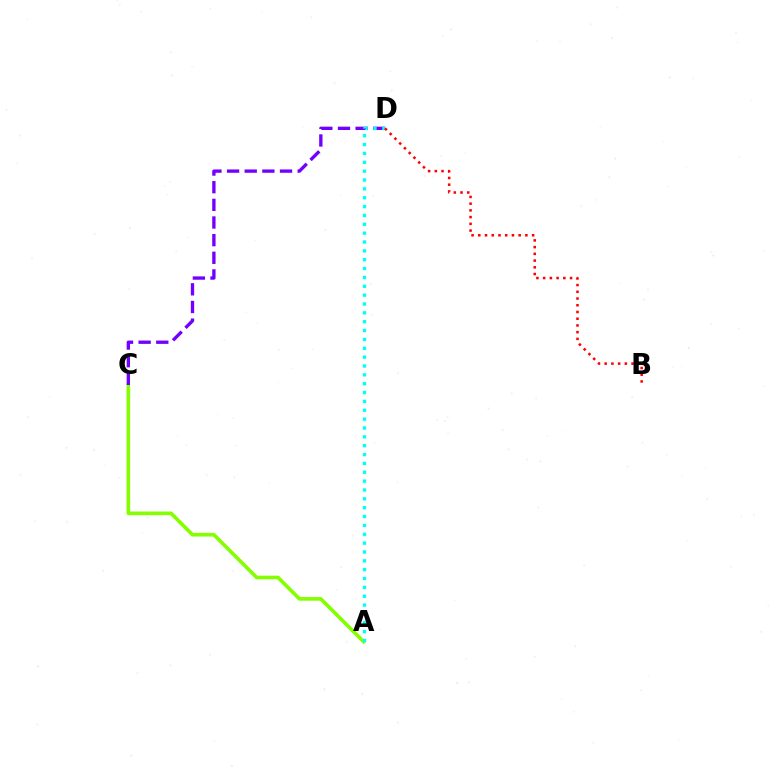{('A', 'C'): [{'color': '#84ff00', 'line_style': 'solid', 'thickness': 2.62}], ('C', 'D'): [{'color': '#7200ff', 'line_style': 'dashed', 'thickness': 2.4}], ('A', 'D'): [{'color': '#00fff6', 'line_style': 'dotted', 'thickness': 2.41}], ('B', 'D'): [{'color': '#ff0000', 'line_style': 'dotted', 'thickness': 1.83}]}